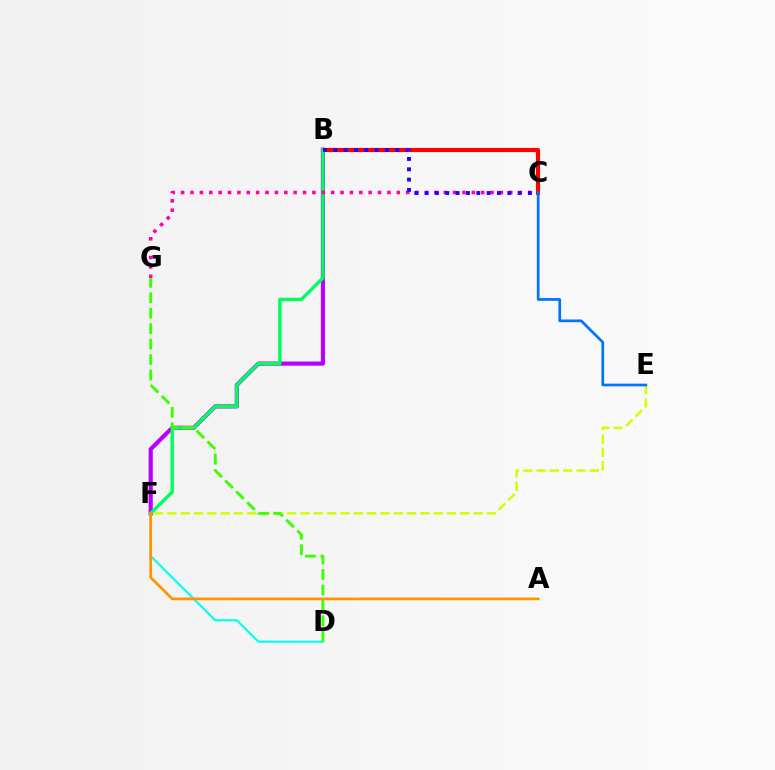{('D', 'F'): [{'color': '#00fff6', 'line_style': 'solid', 'thickness': 1.55}], ('B', 'C'): [{'color': '#ff0000', 'line_style': 'solid', 'thickness': 2.98}, {'color': '#2500ff', 'line_style': 'dotted', 'thickness': 2.81}], ('B', 'F'): [{'color': '#b900ff', 'line_style': 'solid', 'thickness': 2.99}, {'color': '#00ff5c', 'line_style': 'solid', 'thickness': 2.44}], ('C', 'G'): [{'color': '#ff00ac', 'line_style': 'dotted', 'thickness': 2.55}], ('E', 'F'): [{'color': '#d1ff00', 'line_style': 'dashed', 'thickness': 1.81}], ('A', 'F'): [{'color': '#ff9400', 'line_style': 'solid', 'thickness': 1.96}], ('D', 'G'): [{'color': '#3dff00', 'line_style': 'dashed', 'thickness': 2.1}], ('C', 'E'): [{'color': '#0074ff', 'line_style': 'solid', 'thickness': 1.95}]}